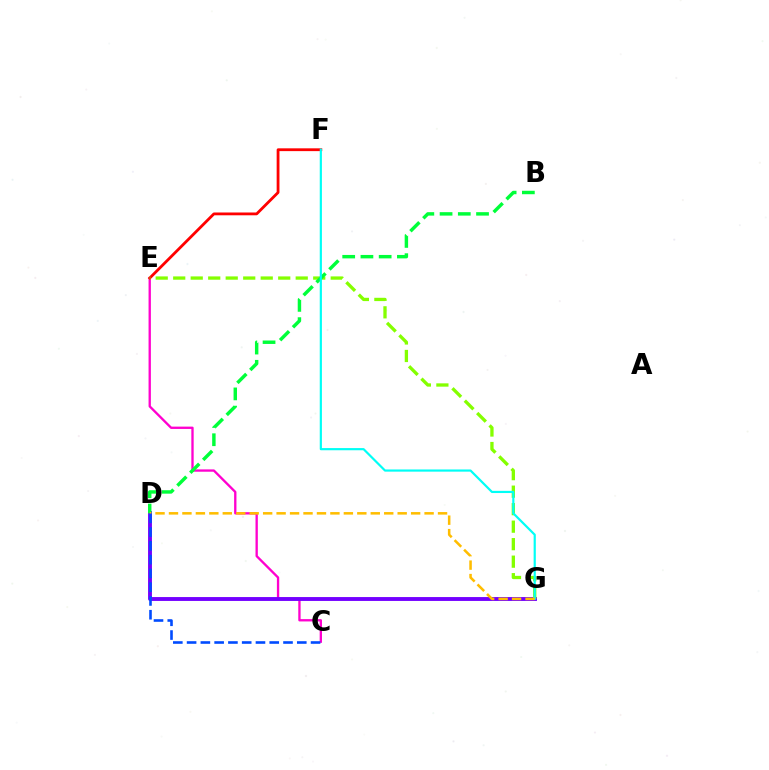{('C', 'E'): [{'color': '#ff00cf', 'line_style': 'solid', 'thickness': 1.68}], ('D', 'G'): [{'color': '#7200ff', 'line_style': 'solid', 'thickness': 2.8}, {'color': '#ffbd00', 'line_style': 'dashed', 'thickness': 1.83}], ('E', 'F'): [{'color': '#ff0000', 'line_style': 'solid', 'thickness': 2.02}], ('E', 'G'): [{'color': '#84ff00', 'line_style': 'dashed', 'thickness': 2.38}], ('B', 'D'): [{'color': '#00ff39', 'line_style': 'dashed', 'thickness': 2.48}], ('F', 'G'): [{'color': '#00fff6', 'line_style': 'solid', 'thickness': 1.57}], ('C', 'D'): [{'color': '#004bff', 'line_style': 'dashed', 'thickness': 1.87}]}